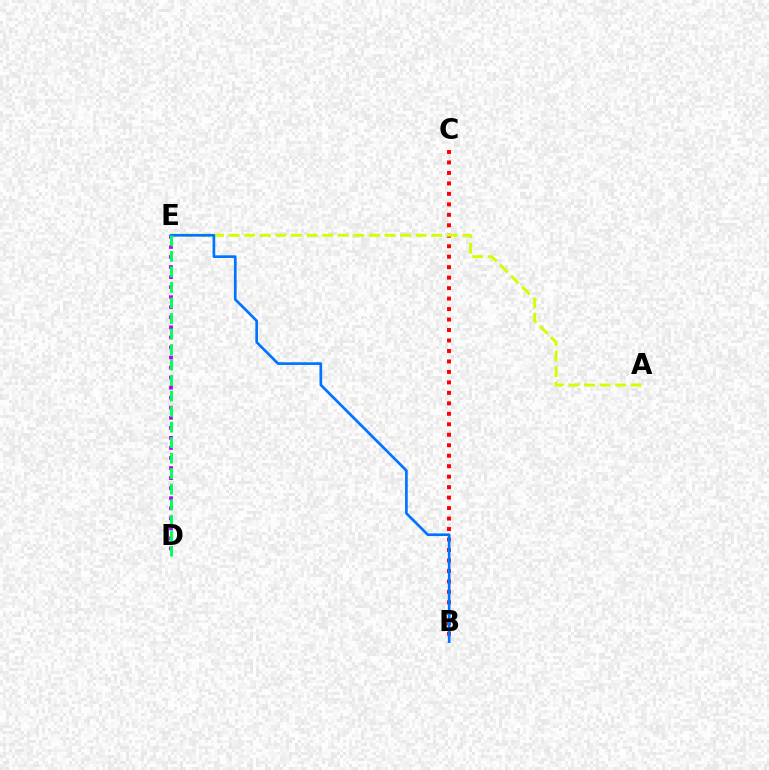{('B', 'C'): [{'color': '#ff0000', 'line_style': 'dotted', 'thickness': 2.85}], ('D', 'E'): [{'color': '#b900ff', 'line_style': 'dotted', 'thickness': 2.73}, {'color': '#00ff5c', 'line_style': 'dashed', 'thickness': 2.11}], ('A', 'E'): [{'color': '#d1ff00', 'line_style': 'dashed', 'thickness': 2.12}], ('B', 'E'): [{'color': '#0074ff', 'line_style': 'solid', 'thickness': 1.93}]}